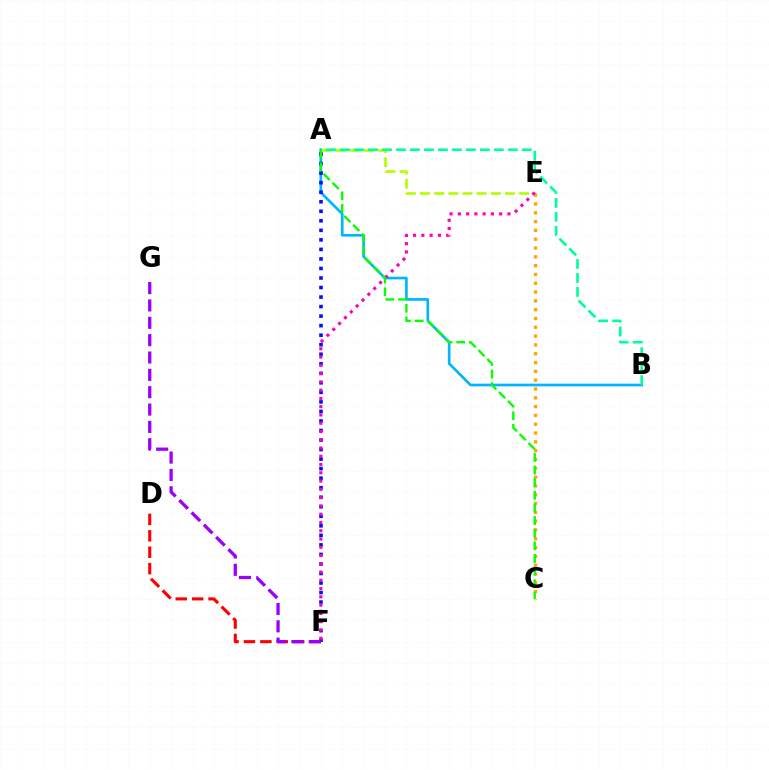{('A', 'B'): [{'color': '#00b5ff', 'line_style': 'solid', 'thickness': 1.92}, {'color': '#00ff9d', 'line_style': 'dashed', 'thickness': 1.9}], ('A', 'E'): [{'color': '#b3ff00', 'line_style': 'dashed', 'thickness': 1.92}], ('A', 'F'): [{'color': '#0010ff', 'line_style': 'dotted', 'thickness': 2.59}], ('C', 'E'): [{'color': '#ffa500', 'line_style': 'dotted', 'thickness': 2.39}], ('D', 'F'): [{'color': '#ff0000', 'line_style': 'dashed', 'thickness': 2.23}], ('E', 'F'): [{'color': '#ff00bd', 'line_style': 'dotted', 'thickness': 2.25}], ('A', 'C'): [{'color': '#08ff00', 'line_style': 'dashed', 'thickness': 1.72}], ('F', 'G'): [{'color': '#9b00ff', 'line_style': 'dashed', 'thickness': 2.36}]}